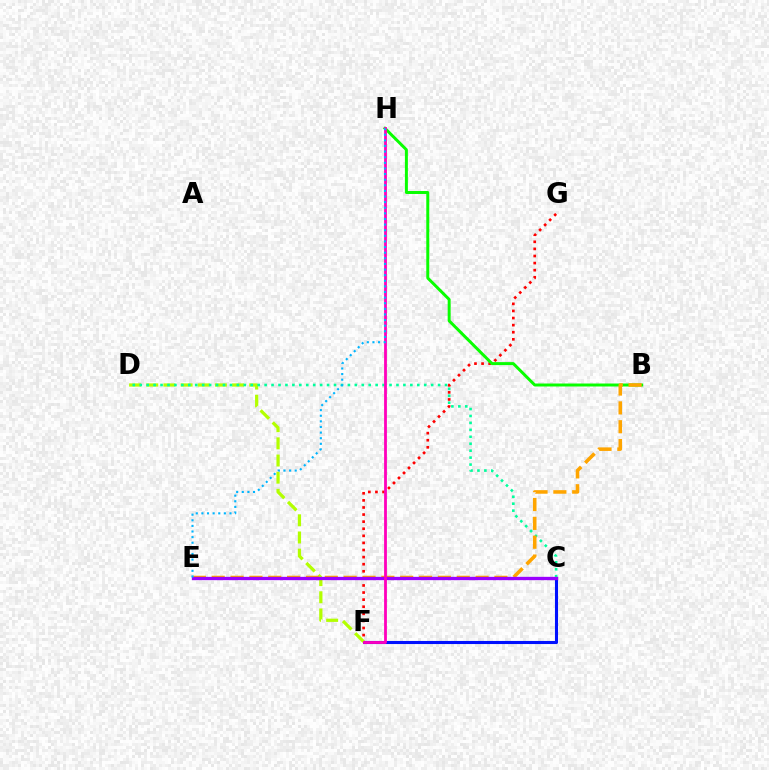{('F', 'G'): [{'color': '#ff0000', 'line_style': 'dotted', 'thickness': 1.93}], ('C', 'F'): [{'color': '#0010ff', 'line_style': 'solid', 'thickness': 2.22}], ('D', 'F'): [{'color': '#b3ff00', 'line_style': 'dashed', 'thickness': 2.33}], ('B', 'H'): [{'color': '#08ff00', 'line_style': 'solid', 'thickness': 2.14}], ('C', 'D'): [{'color': '#00ff9d', 'line_style': 'dotted', 'thickness': 1.89}], ('B', 'E'): [{'color': '#ffa500', 'line_style': 'dashed', 'thickness': 2.56}], ('C', 'E'): [{'color': '#9b00ff', 'line_style': 'solid', 'thickness': 2.4}], ('F', 'H'): [{'color': '#ff00bd', 'line_style': 'solid', 'thickness': 2.02}], ('E', 'H'): [{'color': '#00b5ff', 'line_style': 'dotted', 'thickness': 1.53}]}